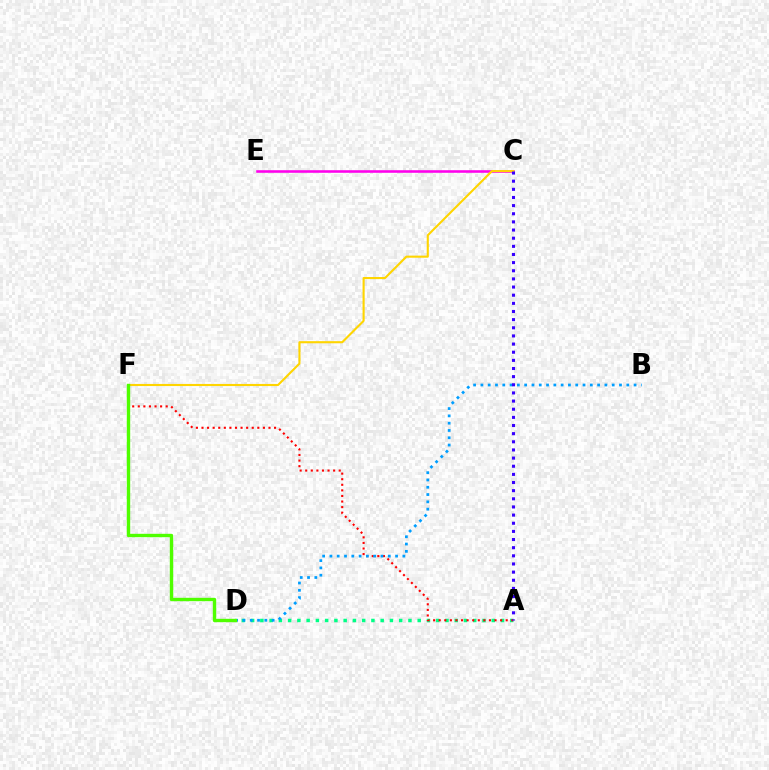{('C', 'E'): [{'color': '#ff00ed', 'line_style': 'solid', 'thickness': 1.86}], ('A', 'D'): [{'color': '#00ff86', 'line_style': 'dotted', 'thickness': 2.51}], ('A', 'F'): [{'color': '#ff0000', 'line_style': 'dotted', 'thickness': 1.52}], ('B', 'D'): [{'color': '#009eff', 'line_style': 'dotted', 'thickness': 1.98}], ('C', 'F'): [{'color': '#ffd500', 'line_style': 'solid', 'thickness': 1.52}], ('A', 'C'): [{'color': '#3700ff', 'line_style': 'dotted', 'thickness': 2.21}], ('D', 'F'): [{'color': '#4fff00', 'line_style': 'solid', 'thickness': 2.43}]}